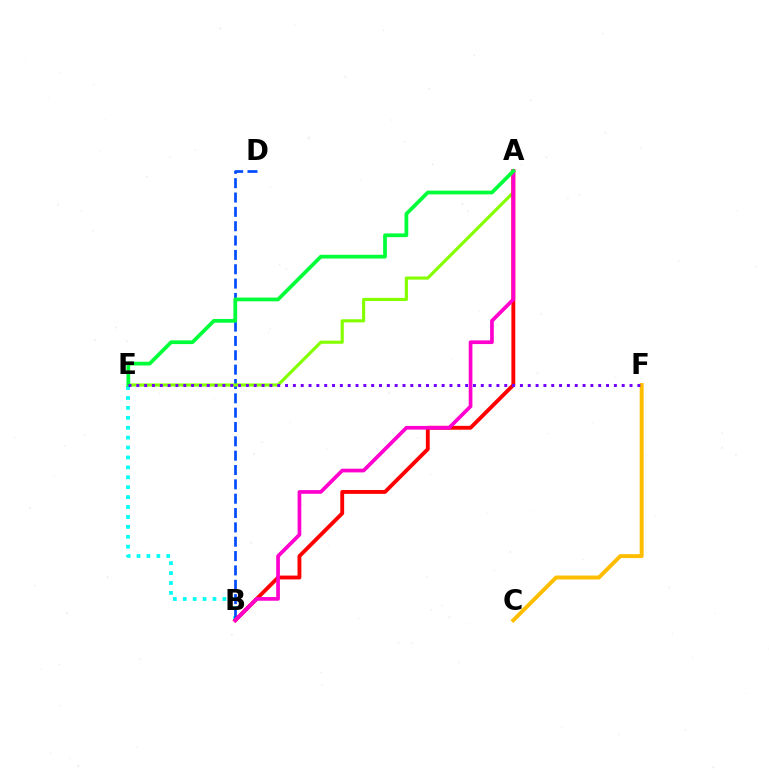{('C', 'F'): [{'color': '#ffbd00', 'line_style': 'solid', 'thickness': 2.82}], ('B', 'E'): [{'color': '#00fff6', 'line_style': 'dotted', 'thickness': 2.69}], ('B', 'D'): [{'color': '#004bff', 'line_style': 'dashed', 'thickness': 1.95}], ('A', 'E'): [{'color': '#84ff00', 'line_style': 'solid', 'thickness': 2.26}, {'color': '#00ff39', 'line_style': 'solid', 'thickness': 2.69}], ('A', 'B'): [{'color': '#ff0000', 'line_style': 'solid', 'thickness': 2.78}, {'color': '#ff00cf', 'line_style': 'solid', 'thickness': 2.66}], ('E', 'F'): [{'color': '#7200ff', 'line_style': 'dotted', 'thickness': 2.13}]}